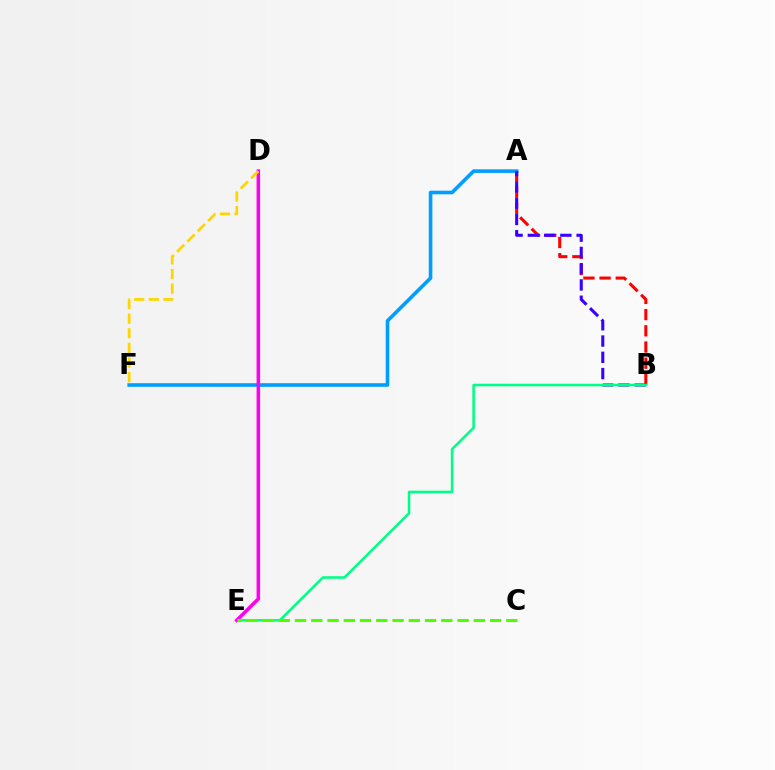{('A', 'B'): [{'color': '#ff0000', 'line_style': 'dashed', 'thickness': 2.2}, {'color': '#3700ff', 'line_style': 'dashed', 'thickness': 2.21}], ('A', 'F'): [{'color': '#009eff', 'line_style': 'solid', 'thickness': 2.6}], ('B', 'E'): [{'color': '#00ff86', 'line_style': 'solid', 'thickness': 1.85}], ('D', 'E'): [{'color': '#ff00ed', 'line_style': 'solid', 'thickness': 2.54}], ('C', 'E'): [{'color': '#4fff00', 'line_style': 'dashed', 'thickness': 2.21}], ('D', 'F'): [{'color': '#ffd500', 'line_style': 'dashed', 'thickness': 1.99}]}